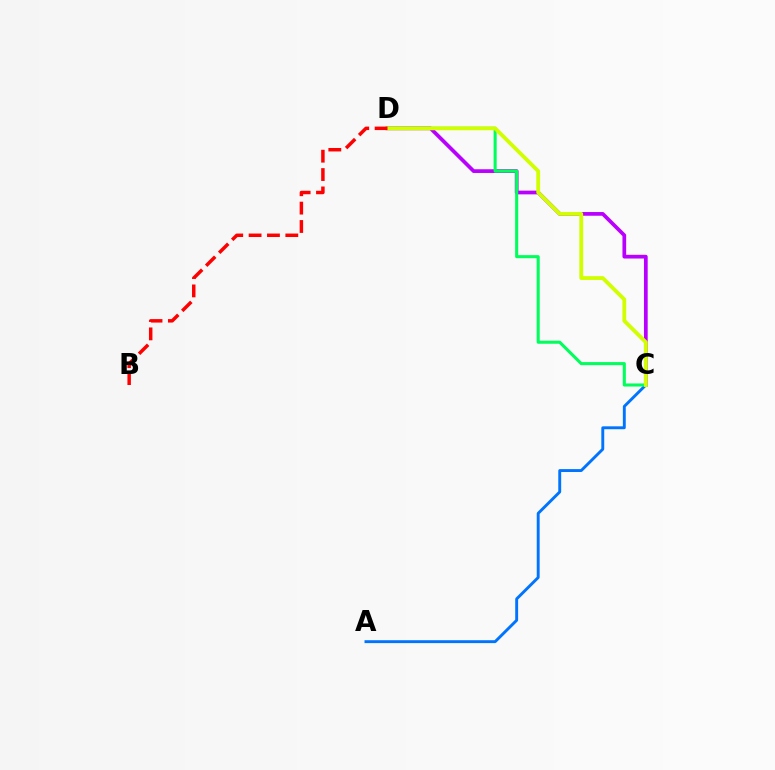{('C', 'D'): [{'color': '#b900ff', 'line_style': 'solid', 'thickness': 2.68}, {'color': '#00ff5c', 'line_style': 'solid', 'thickness': 2.21}, {'color': '#d1ff00', 'line_style': 'solid', 'thickness': 2.75}], ('A', 'C'): [{'color': '#0074ff', 'line_style': 'solid', 'thickness': 2.09}], ('B', 'D'): [{'color': '#ff0000', 'line_style': 'dashed', 'thickness': 2.49}]}